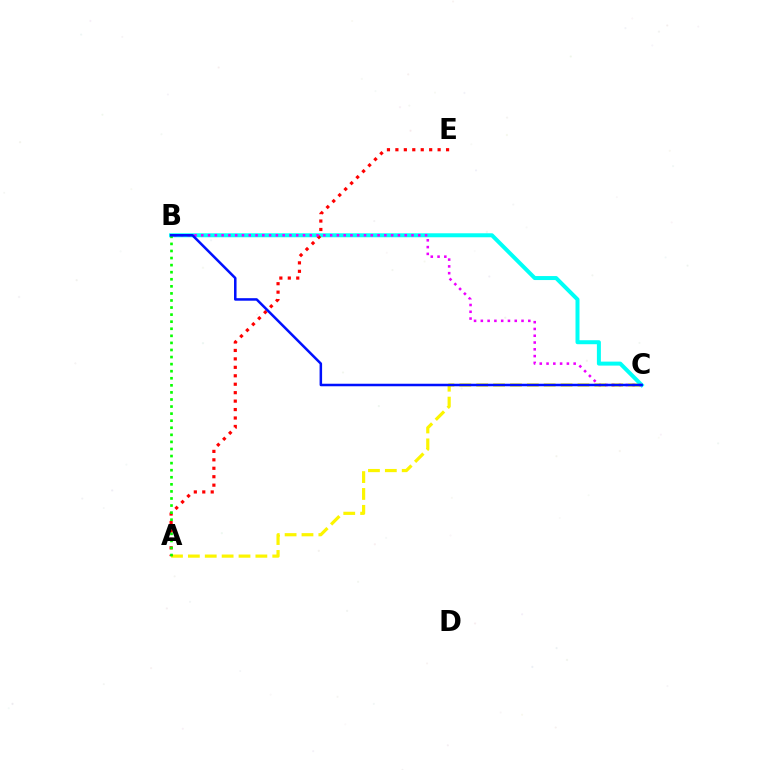{('A', 'C'): [{'color': '#fcf500', 'line_style': 'dashed', 'thickness': 2.29}], ('B', 'C'): [{'color': '#00fff6', 'line_style': 'solid', 'thickness': 2.88}, {'color': '#ee00ff', 'line_style': 'dotted', 'thickness': 1.84}, {'color': '#0010ff', 'line_style': 'solid', 'thickness': 1.81}], ('A', 'E'): [{'color': '#ff0000', 'line_style': 'dotted', 'thickness': 2.29}], ('A', 'B'): [{'color': '#08ff00', 'line_style': 'dotted', 'thickness': 1.92}]}